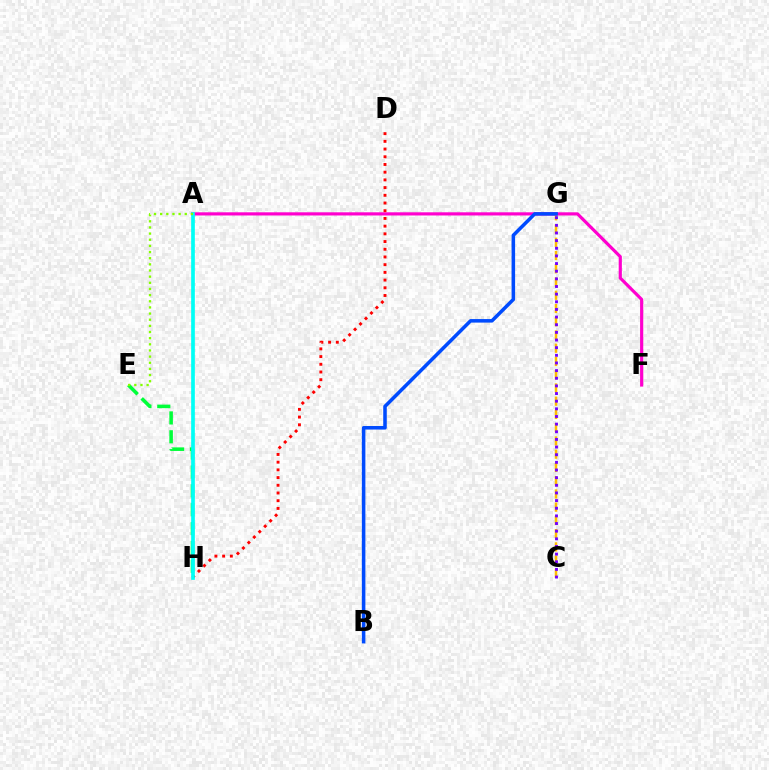{('C', 'G'): [{'color': '#ffbd00', 'line_style': 'dashed', 'thickness': 1.8}, {'color': '#7200ff', 'line_style': 'dotted', 'thickness': 2.08}], ('A', 'F'): [{'color': '#ff00cf', 'line_style': 'solid', 'thickness': 2.28}], ('D', 'H'): [{'color': '#ff0000', 'line_style': 'dotted', 'thickness': 2.09}], ('E', 'H'): [{'color': '#00ff39', 'line_style': 'dashed', 'thickness': 2.56}], ('B', 'G'): [{'color': '#004bff', 'line_style': 'solid', 'thickness': 2.55}], ('A', 'H'): [{'color': '#00fff6', 'line_style': 'solid', 'thickness': 2.65}], ('A', 'E'): [{'color': '#84ff00', 'line_style': 'dotted', 'thickness': 1.67}]}